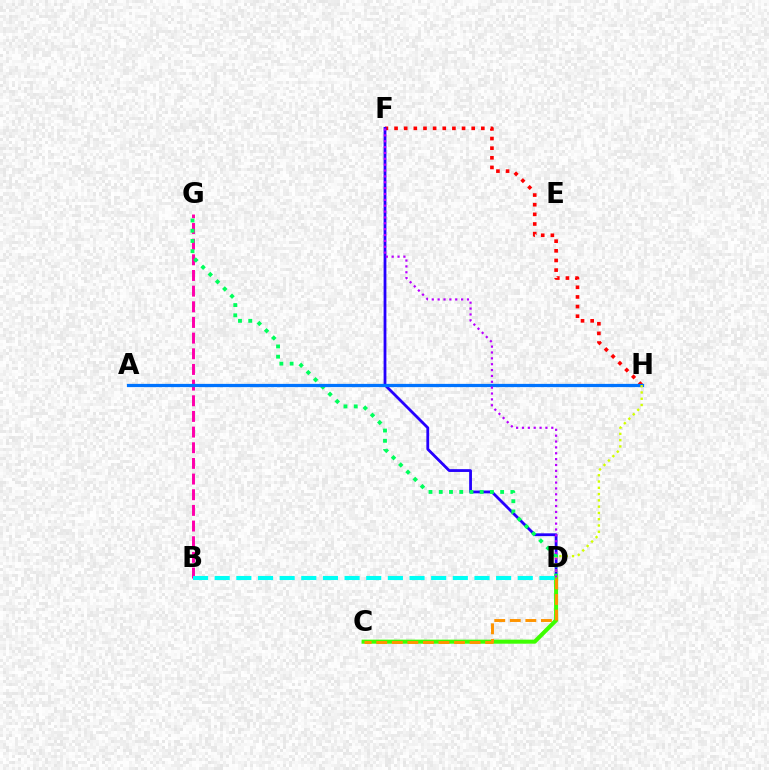{('F', 'H'): [{'color': '#ff0000', 'line_style': 'dotted', 'thickness': 2.62}], ('B', 'G'): [{'color': '#ff00ac', 'line_style': 'dashed', 'thickness': 2.13}], ('D', 'F'): [{'color': '#2500ff', 'line_style': 'solid', 'thickness': 2.01}, {'color': '#b900ff', 'line_style': 'dotted', 'thickness': 1.59}], ('D', 'G'): [{'color': '#00ff5c', 'line_style': 'dotted', 'thickness': 2.78}], ('C', 'D'): [{'color': '#3dff00', 'line_style': 'solid', 'thickness': 2.92}, {'color': '#ff9400', 'line_style': 'dashed', 'thickness': 2.11}], ('B', 'D'): [{'color': '#00fff6', 'line_style': 'dashed', 'thickness': 2.94}], ('A', 'H'): [{'color': '#0074ff', 'line_style': 'solid', 'thickness': 2.33}], ('D', 'H'): [{'color': '#d1ff00', 'line_style': 'dotted', 'thickness': 1.71}]}